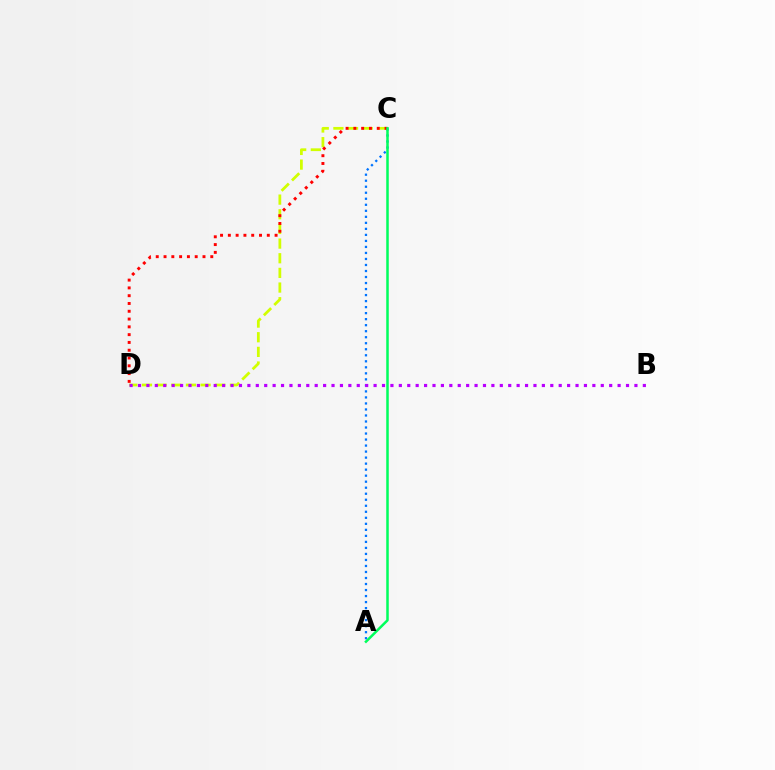{('C', 'D'): [{'color': '#d1ff00', 'line_style': 'dashed', 'thickness': 1.99}, {'color': '#ff0000', 'line_style': 'dotted', 'thickness': 2.12}], ('A', 'C'): [{'color': '#0074ff', 'line_style': 'dotted', 'thickness': 1.64}, {'color': '#00ff5c', 'line_style': 'solid', 'thickness': 1.81}], ('B', 'D'): [{'color': '#b900ff', 'line_style': 'dotted', 'thickness': 2.29}]}